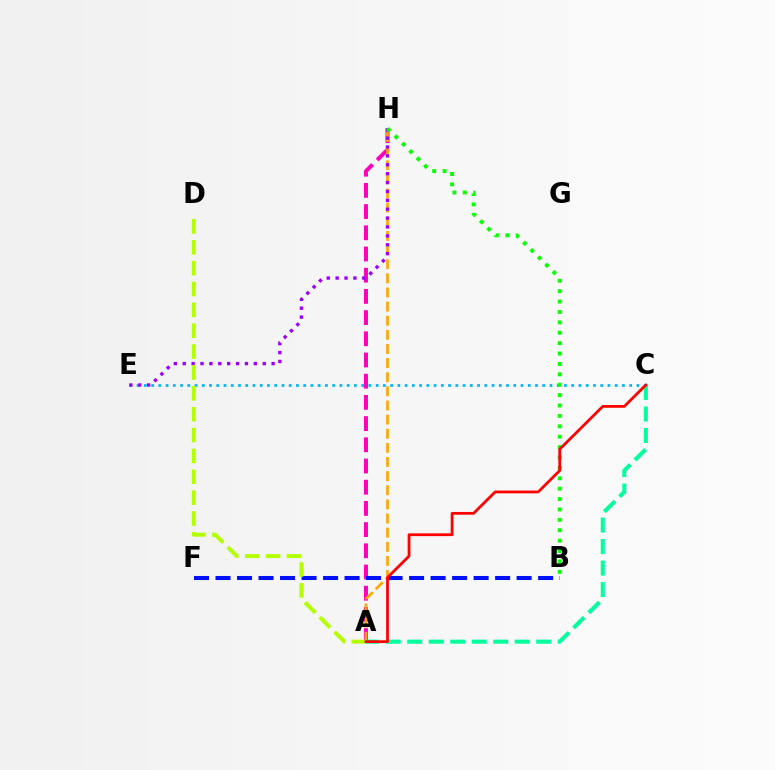{('C', 'E'): [{'color': '#00b5ff', 'line_style': 'dotted', 'thickness': 1.97}], ('A', 'H'): [{'color': '#ff00bd', 'line_style': 'dashed', 'thickness': 2.88}, {'color': '#ffa500', 'line_style': 'dashed', 'thickness': 1.92}], ('E', 'H'): [{'color': '#9b00ff', 'line_style': 'dotted', 'thickness': 2.41}], ('B', 'H'): [{'color': '#08ff00', 'line_style': 'dotted', 'thickness': 2.82}], ('B', 'F'): [{'color': '#0010ff', 'line_style': 'dashed', 'thickness': 2.92}], ('A', 'D'): [{'color': '#b3ff00', 'line_style': 'dashed', 'thickness': 2.83}], ('A', 'C'): [{'color': '#00ff9d', 'line_style': 'dashed', 'thickness': 2.92}, {'color': '#ff0000', 'line_style': 'solid', 'thickness': 1.99}]}